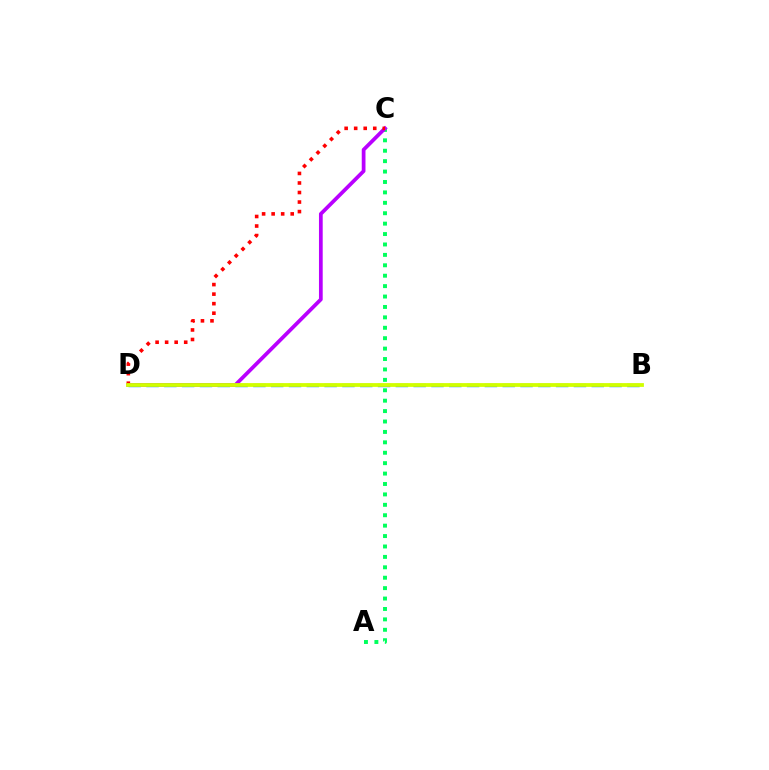{('A', 'C'): [{'color': '#00ff5c', 'line_style': 'dotted', 'thickness': 2.83}], ('C', 'D'): [{'color': '#b900ff', 'line_style': 'solid', 'thickness': 2.69}, {'color': '#ff0000', 'line_style': 'dotted', 'thickness': 2.59}], ('B', 'D'): [{'color': '#0074ff', 'line_style': 'dashed', 'thickness': 2.42}, {'color': '#d1ff00', 'line_style': 'solid', 'thickness': 2.72}]}